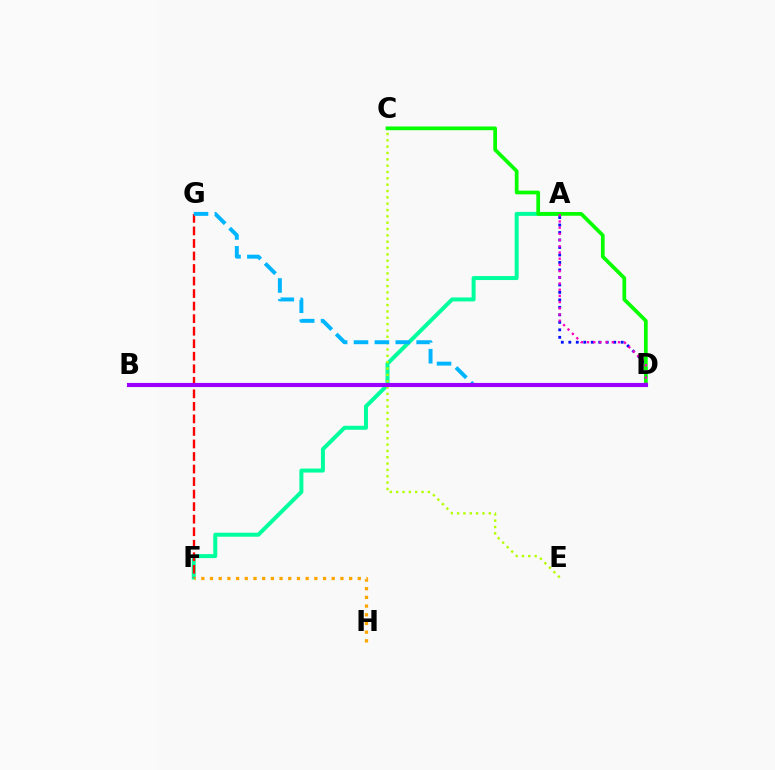{('A', 'F'): [{'color': '#00ff9d', 'line_style': 'solid', 'thickness': 2.87}], ('A', 'D'): [{'color': '#0010ff', 'line_style': 'dotted', 'thickness': 2.03}, {'color': '#ff00bd', 'line_style': 'dotted', 'thickness': 1.69}], ('C', 'E'): [{'color': '#b3ff00', 'line_style': 'dotted', 'thickness': 1.72}], ('F', 'G'): [{'color': '#ff0000', 'line_style': 'dashed', 'thickness': 1.7}], ('C', 'D'): [{'color': '#08ff00', 'line_style': 'solid', 'thickness': 2.68}], ('D', 'G'): [{'color': '#00b5ff', 'line_style': 'dashed', 'thickness': 2.84}], ('F', 'H'): [{'color': '#ffa500', 'line_style': 'dotted', 'thickness': 2.36}], ('B', 'D'): [{'color': '#9b00ff', 'line_style': 'solid', 'thickness': 2.96}]}